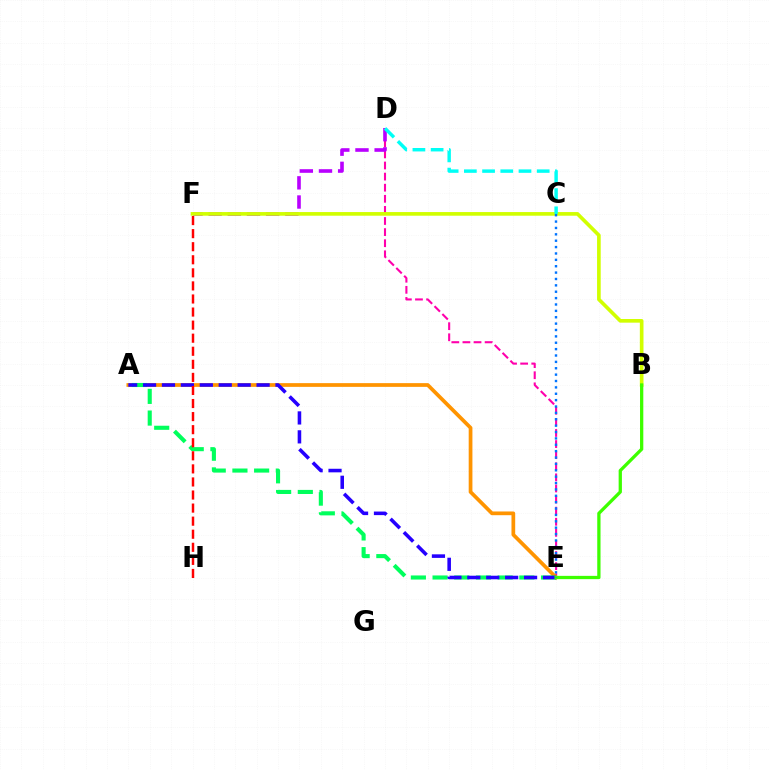{('D', 'E'): [{'color': '#ff00ac', 'line_style': 'dashed', 'thickness': 1.51}], ('A', 'E'): [{'color': '#ff9400', 'line_style': 'solid', 'thickness': 2.68}, {'color': '#00ff5c', 'line_style': 'dashed', 'thickness': 2.95}, {'color': '#2500ff', 'line_style': 'dashed', 'thickness': 2.57}], ('D', 'F'): [{'color': '#b900ff', 'line_style': 'dashed', 'thickness': 2.6}], ('B', 'F'): [{'color': '#d1ff00', 'line_style': 'solid', 'thickness': 2.63}], ('B', 'E'): [{'color': '#3dff00', 'line_style': 'solid', 'thickness': 2.36}], ('F', 'H'): [{'color': '#ff0000', 'line_style': 'dashed', 'thickness': 1.78}], ('C', 'D'): [{'color': '#00fff6', 'line_style': 'dashed', 'thickness': 2.47}], ('C', 'E'): [{'color': '#0074ff', 'line_style': 'dotted', 'thickness': 1.73}]}